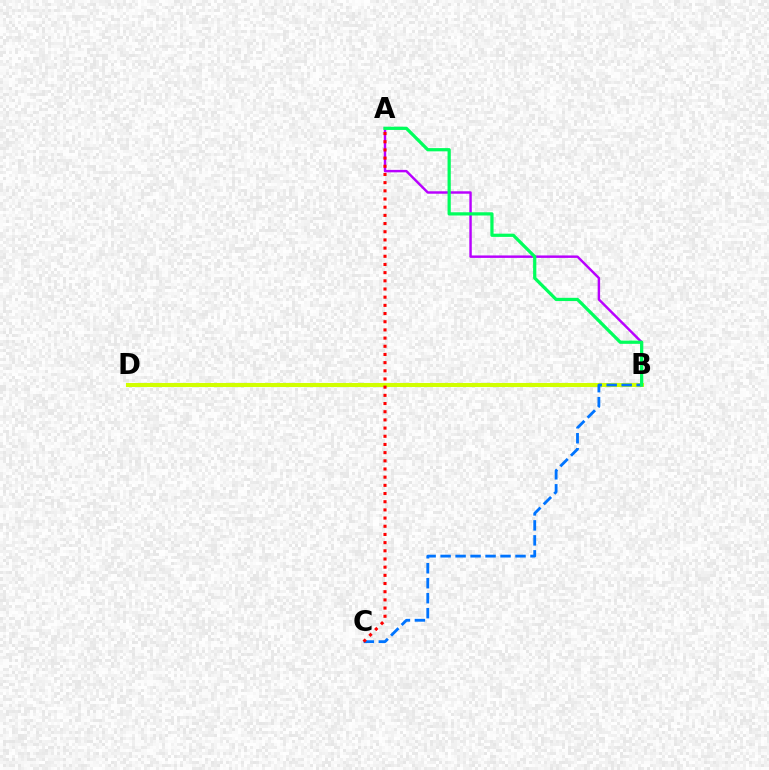{('B', 'D'): [{'color': '#d1ff00', 'line_style': 'solid', 'thickness': 2.93}], ('A', 'B'): [{'color': '#b900ff', 'line_style': 'solid', 'thickness': 1.76}, {'color': '#00ff5c', 'line_style': 'solid', 'thickness': 2.33}], ('B', 'C'): [{'color': '#0074ff', 'line_style': 'dashed', 'thickness': 2.04}], ('A', 'C'): [{'color': '#ff0000', 'line_style': 'dotted', 'thickness': 2.22}]}